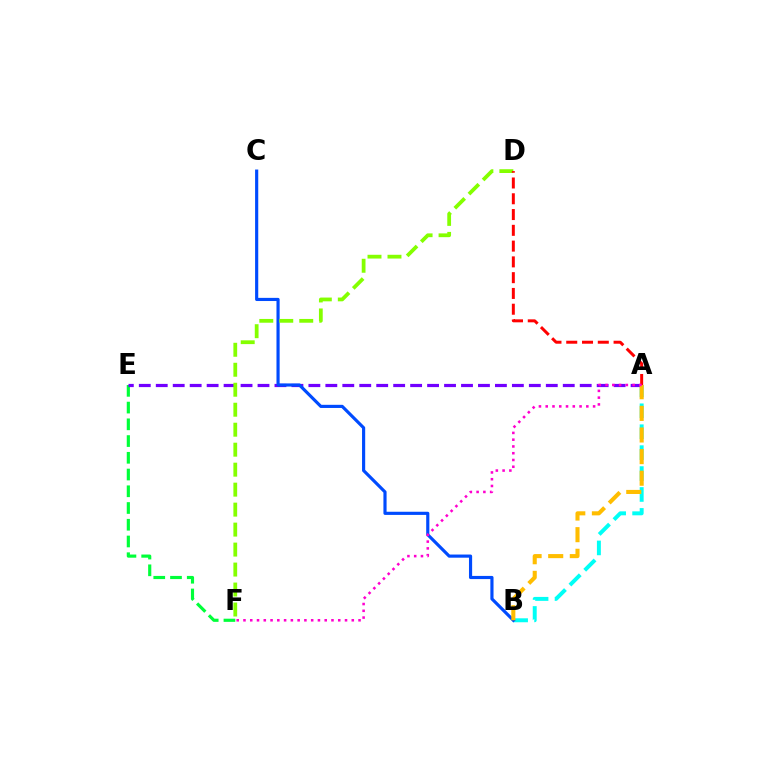{('A', 'B'): [{'color': '#00fff6', 'line_style': 'dashed', 'thickness': 2.84}, {'color': '#ffbd00', 'line_style': 'dashed', 'thickness': 2.94}], ('E', 'F'): [{'color': '#00ff39', 'line_style': 'dashed', 'thickness': 2.27}], ('A', 'E'): [{'color': '#7200ff', 'line_style': 'dashed', 'thickness': 2.3}], ('B', 'C'): [{'color': '#004bff', 'line_style': 'solid', 'thickness': 2.27}], ('D', 'F'): [{'color': '#84ff00', 'line_style': 'dashed', 'thickness': 2.71}], ('A', 'D'): [{'color': '#ff0000', 'line_style': 'dashed', 'thickness': 2.14}], ('A', 'F'): [{'color': '#ff00cf', 'line_style': 'dotted', 'thickness': 1.84}]}